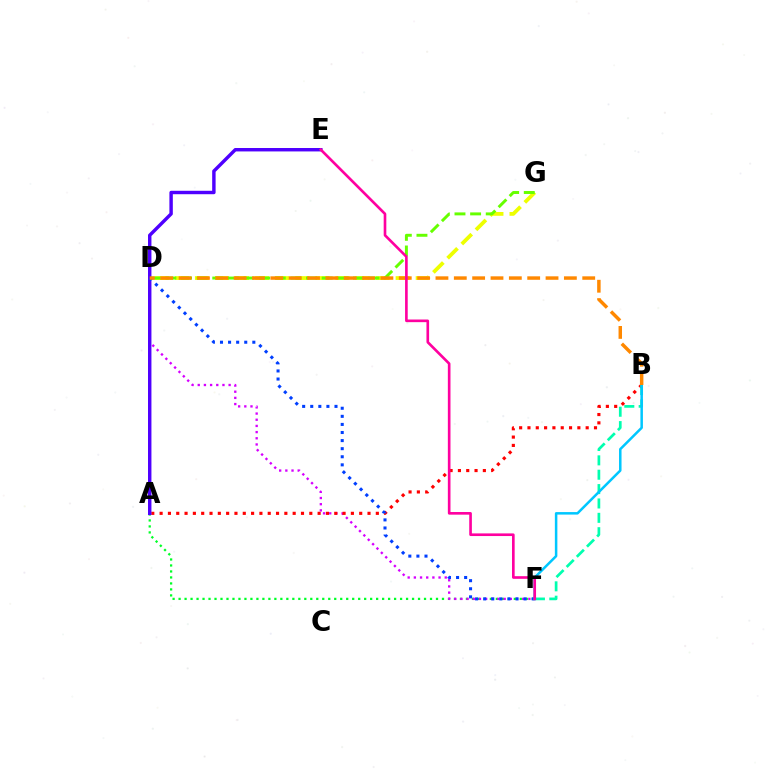{('D', 'G'): [{'color': '#eeff00', 'line_style': 'dashed', 'thickness': 2.73}, {'color': '#66ff00', 'line_style': 'dashed', 'thickness': 2.12}], ('A', 'F'): [{'color': '#00ff27', 'line_style': 'dotted', 'thickness': 1.63}], ('D', 'F'): [{'color': '#d600ff', 'line_style': 'dotted', 'thickness': 1.68}, {'color': '#003fff', 'line_style': 'dotted', 'thickness': 2.2}], ('A', 'B'): [{'color': '#ff0000', 'line_style': 'dotted', 'thickness': 2.26}], ('A', 'E'): [{'color': '#4f00ff', 'line_style': 'solid', 'thickness': 2.47}], ('B', 'F'): [{'color': '#00ffaf', 'line_style': 'dashed', 'thickness': 1.95}, {'color': '#00c7ff', 'line_style': 'solid', 'thickness': 1.81}], ('B', 'D'): [{'color': '#ff8800', 'line_style': 'dashed', 'thickness': 2.49}], ('E', 'F'): [{'color': '#ff00a0', 'line_style': 'solid', 'thickness': 1.9}]}